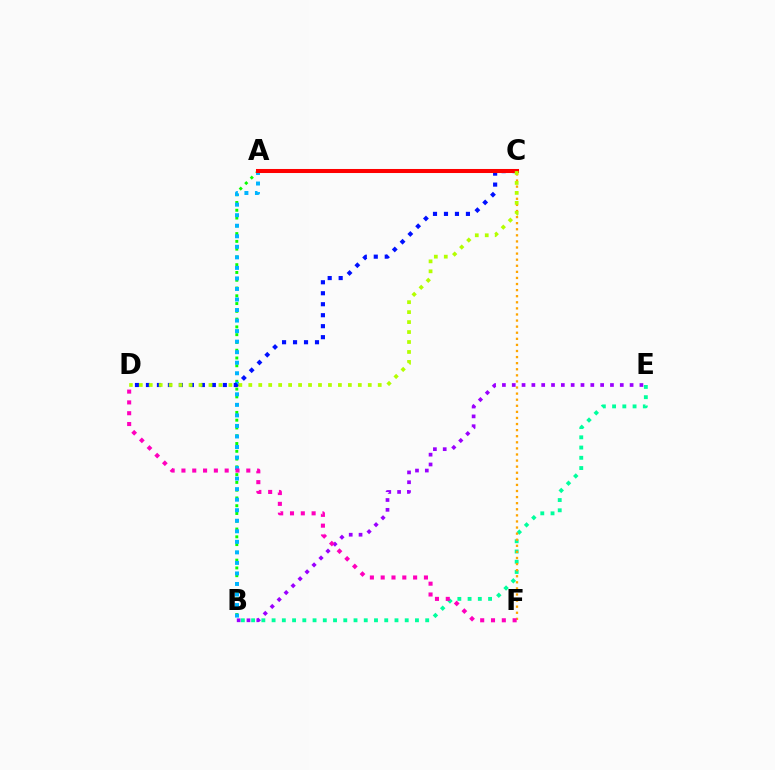{('A', 'B'): [{'color': '#08ff00', 'line_style': 'dotted', 'thickness': 2.11}, {'color': '#00b5ff', 'line_style': 'dotted', 'thickness': 2.86}], ('B', 'E'): [{'color': '#00ff9d', 'line_style': 'dotted', 'thickness': 2.78}, {'color': '#9b00ff', 'line_style': 'dotted', 'thickness': 2.67}], ('C', 'D'): [{'color': '#0010ff', 'line_style': 'dotted', 'thickness': 2.98}, {'color': '#b3ff00', 'line_style': 'dotted', 'thickness': 2.71}], ('C', 'F'): [{'color': '#ffa500', 'line_style': 'dotted', 'thickness': 1.65}], ('A', 'C'): [{'color': '#ff0000', 'line_style': 'solid', 'thickness': 2.91}], ('D', 'F'): [{'color': '#ff00bd', 'line_style': 'dotted', 'thickness': 2.94}]}